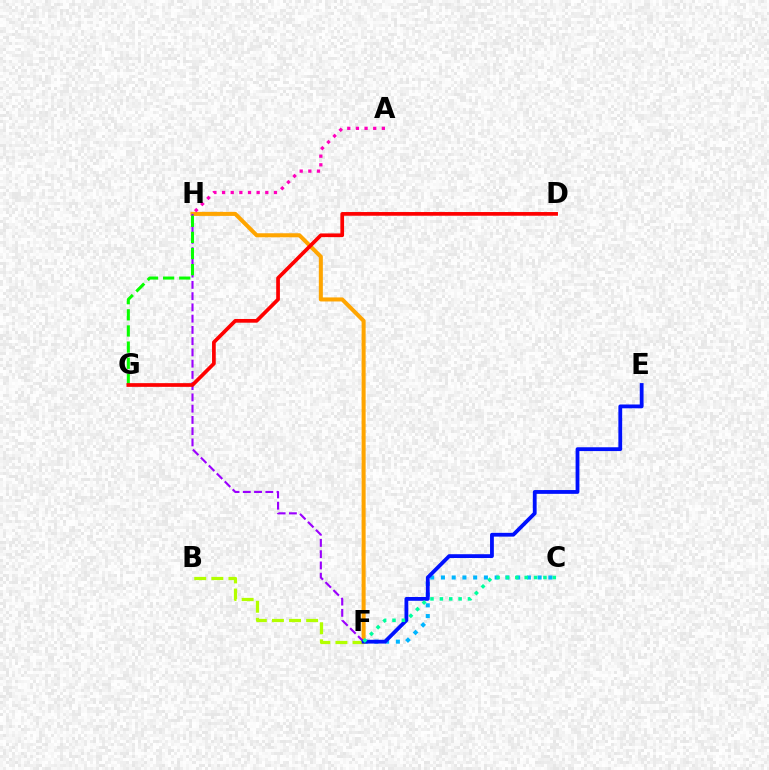{('C', 'F'): [{'color': '#00b5ff', 'line_style': 'dotted', 'thickness': 2.92}, {'color': '#00ff9d', 'line_style': 'dotted', 'thickness': 2.55}], ('B', 'F'): [{'color': '#b3ff00', 'line_style': 'dashed', 'thickness': 2.32}], ('F', 'H'): [{'color': '#ffa500', 'line_style': 'solid', 'thickness': 2.91}, {'color': '#9b00ff', 'line_style': 'dashed', 'thickness': 1.53}], ('A', 'H'): [{'color': '#ff00bd', 'line_style': 'dotted', 'thickness': 2.35}], ('E', 'F'): [{'color': '#0010ff', 'line_style': 'solid', 'thickness': 2.74}], ('G', 'H'): [{'color': '#08ff00', 'line_style': 'dashed', 'thickness': 2.19}], ('D', 'G'): [{'color': '#ff0000', 'line_style': 'solid', 'thickness': 2.67}]}